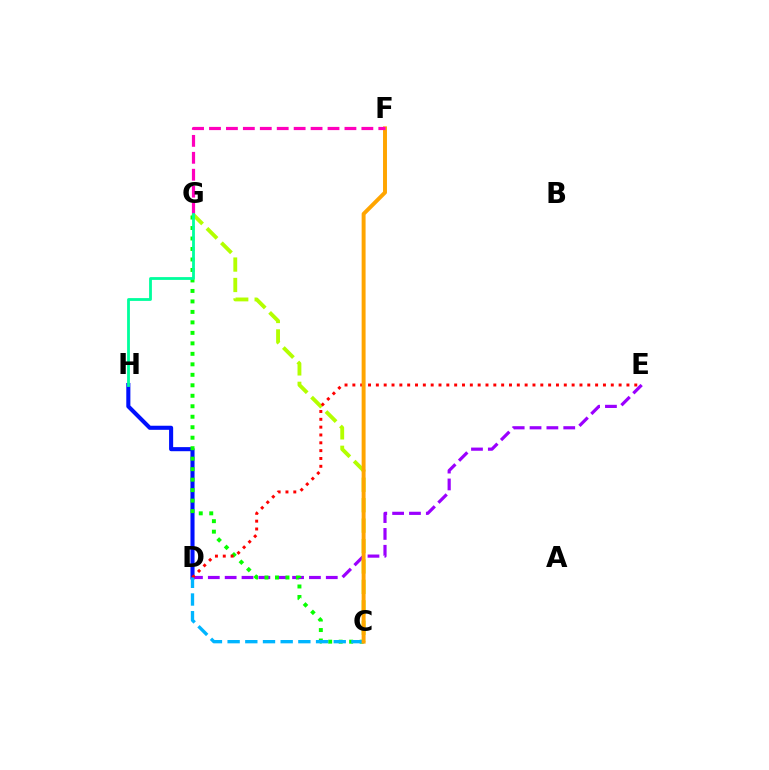{('D', 'H'): [{'color': '#0010ff', 'line_style': 'solid', 'thickness': 2.94}], ('D', 'E'): [{'color': '#9b00ff', 'line_style': 'dashed', 'thickness': 2.29}, {'color': '#ff0000', 'line_style': 'dotted', 'thickness': 2.13}], ('C', 'G'): [{'color': '#b3ff00', 'line_style': 'dashed', 'thickness': 2.77}, {'color': '#08ff00', 'line_style': 'dotted', 'thickness': 2.85}], ('C', 'D'): [{'color': '#00b5ff', 'line_style': 'dashed', 'thickness': 2.4}], ('C', 'F'): [{'color': '#ffa500', 'line_style': 'solid', 'thickness': 2.83}], ('F', 'G'): [{'color': '#ff00bd', 'line_style': 'dashed', 'thickness': 2.3}], ('G', 'H'): [{'color': '#00ff9d', 'line_style': 'solid', 'thickness': 2.02}]}